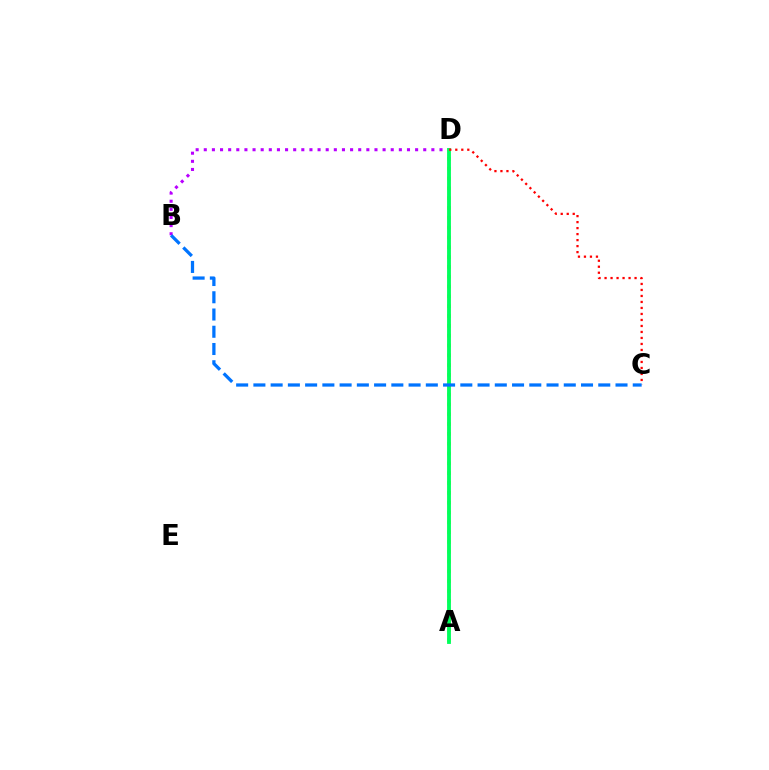{('A', 'D'): [{'color': '#d1ff00', 'line_style': 'dotted', 'thickness': 2.67}, {'color': '#00ff5c', 'line_style': 'solid', 'thickness': 2.76}], ('B', 'D'): [{'color': '#b900ff', 'line_style': 'dotted', 'thickness': 2.21}], ('C', 'D'): [{'color': '#ff0000', 'line_style': 'dotted', 'thickness': 1.63}], ('B', 'C'): [{'color': '#0074ff', 'line_style': 'dashed', 'thickness': 2.34}]}